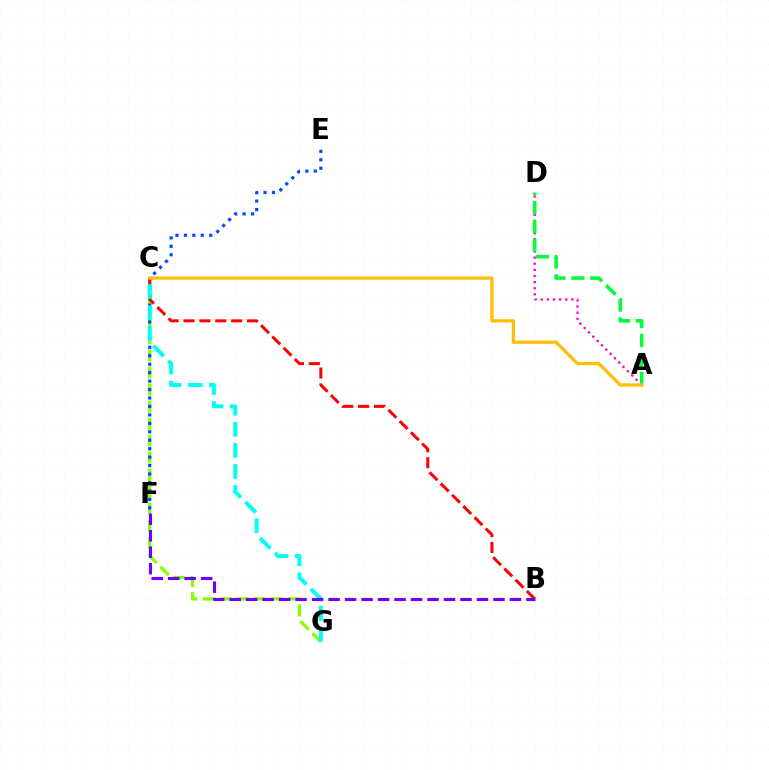{('C', 'G'): [{'color': '#84ff00', 'line_style': 'dashed', 'thickness': 2.32}, {'color': '#00fff6', 'line_style': 'dashed', 'thickness': 2.86}], ('A', 'D'): [{'color': '#ff00cf', 'line_style': 'dotted', 'thickness': 1.66}, {'color': '#00ff39', 'line_style': 'dashed', 'thickness': 2.57}], ('E', 'F'): [{'color': '#004bff', 'line_style': 'dotted', 'thickness': 2.3}], ('B', 'C'): [{'color': '#ff0000', 'line_style': 'dashed', 'thickness': 2.16}], ('B', 'F'): [{'color': '#7200ff', 'line_style': 'dashed', 'thickness': 2.24}], ('A', 'C'): [{'color': '#ffbd00', 'line_style': 'solid', 'thickness': 2.28}]}